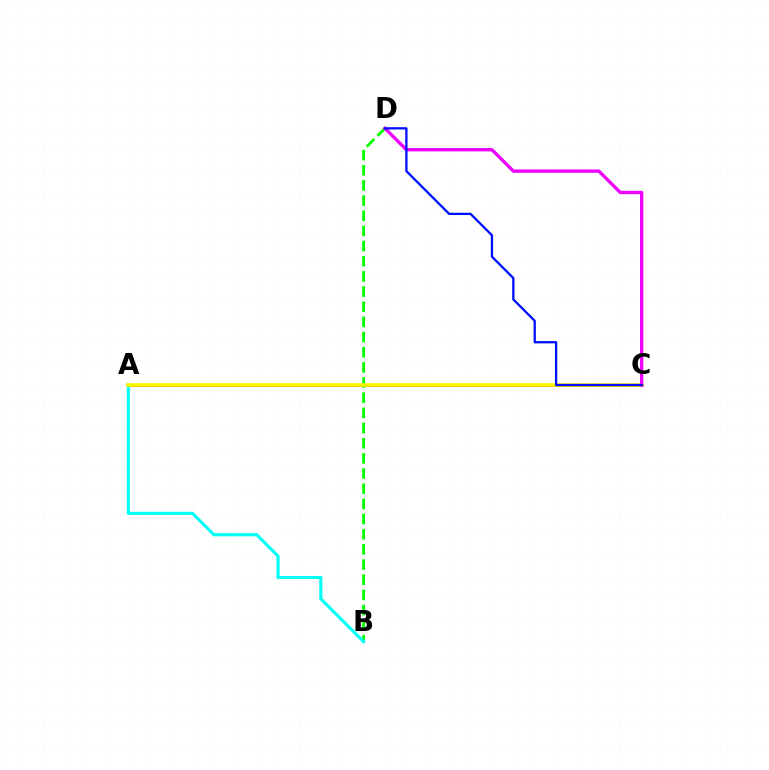{('A', 'C'): [{'color': '#ff0000', 'line_style': 'solid', 'thickness': 2.14}, {'color': '#fcf500', 'line_style': 'solid', 'thickness': 2.64}], ('B', 'D'): [{'color': '#08ff00', 'line_style': 'dashed', 'thickness': 2.06}], ('A', 'B'): [{'color': '#00fff6', 'line_style': 'solid', 'thickness': 2.24}], ('C', 'D'): [{'color': '#ee00ff', 'line_style': 'solid', 'thickness': 2.4}, {'color': '#0010ff', 'line_style': 'solid', 'thickness': 1.65}]}